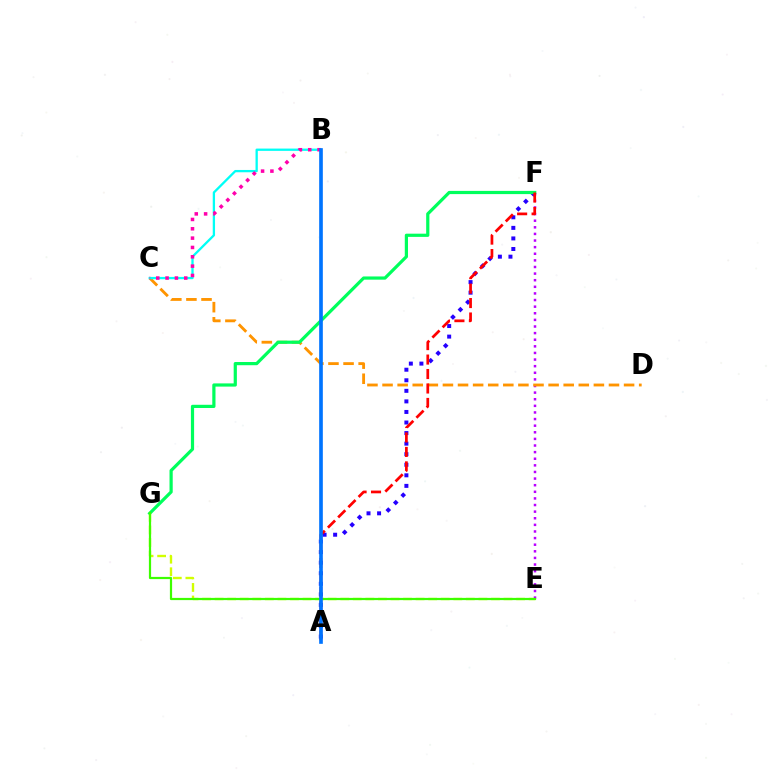{('E', 'G'): [{'color': '#d1ff00', 'line_style': 'dashed', 'thickness': 1.71}, {'color': '#3dff00', 'line_style': 'solid', 'thickness': 1.59}], ('A', 'F'): [{'color': '#2500ff', 'line_style': 'dotted', 'thickness': 2.87}, {'color': '#ff0000', 'line_style': 'dashed', 'thickness': 1.96}], ('E', 'F'): [{'color': '#b900ff', 'line_style': 'dotted', 'thickness': 1.8}], ('C', 'D'): [{'color': '#ff9400', 'line_style': 'dashed', 'thickness': 2.05}], ('F', 'G'): [{'color': '#00ff5c', 'line_style': 'solid', 'thickness': 2.31}], ('B', 'C'): [{'color': '#00fff6', 'line_style': 'solid', 'thickness': 1.66}, {'color': '#ff00ac', 'line_style': 'dotted', 'thickness': 2.54}], ('A', 'B'): [{'color': '#0074ff', 'line_style': 'solid', 'thickness': 2.63}]}